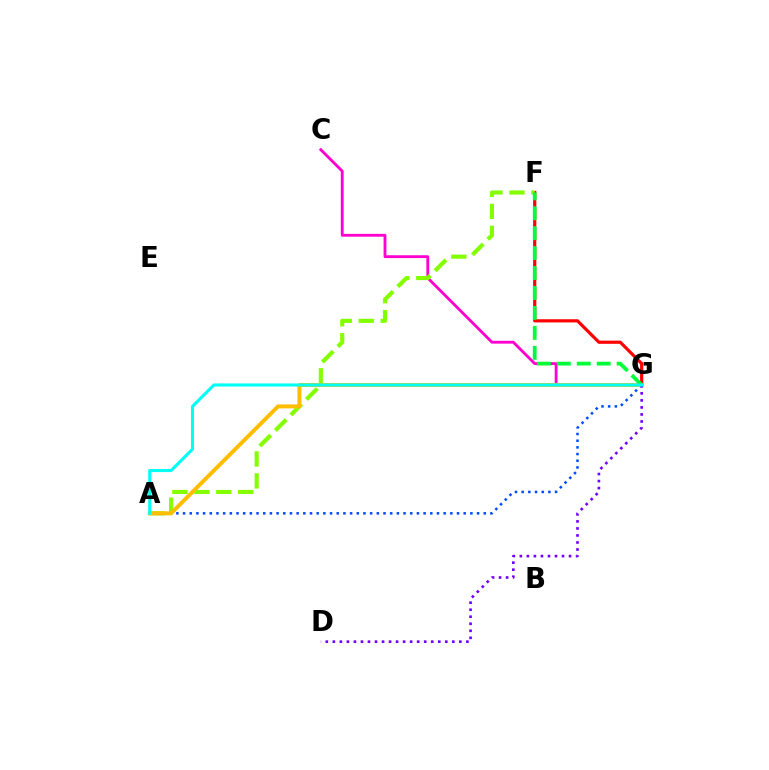{('F', 'G'): [{'color': '#ff0000', 'line_style': 'solid', 'thickness': 2.3}, {'color': '#00ff39', 'line_style': 'dashed', 'thickness': 2.71}], ('A', 'G'): [{'color': '#004bff', 'line_style': 'dotted', 'thickness': 1.82}, {'color': '#ffbd00', 'line_style': 'solid', 'thickness': 2.85}, {'color': '#00fff6', 'line_style': 'solid', 'thickness': 2.22}], ('C', 'G'): [{'color': '#ff00cf', 'line_style': 'solid', 'thickness': 2.04}], ('A', 'F'): [{'color': '#84ff00', 'line_style': 'dashed', 'thickness': 2.98}], ('D', 'G'): [{'color': '#7200ff', 'line_style': 'dotted', 'thickness': 1.91}]}